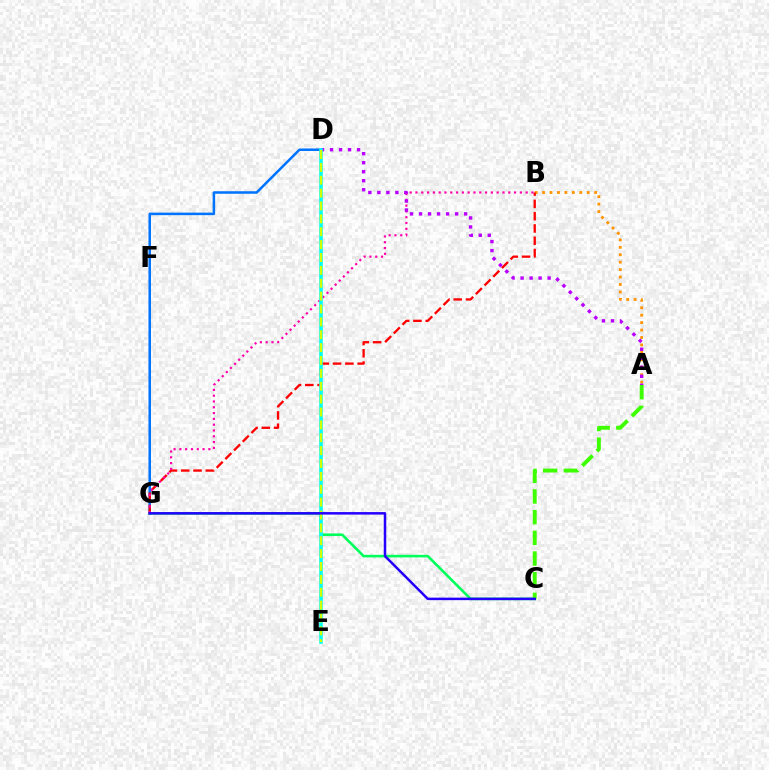{('C', 'G'): [{'color': '#00ff5c', 'line_style': 'solid', 'thickness': 1.88}, {'color': '#2500ff', 'line_style': 'solid', 'thickness': 1.81}], ('A', 'C'): [{'color': '#3dff00', 'line_style': 'dashed', 'thickness': 2.81}], ('A', 'B'): [{'color': '#ff9400', 'line_style': 'dotted', 'thickness': 2.02}], ('D', 'G'): [{'color': '#0074ff', 'line_style': 'solid', 'thickness': 1.82}], ('B', 'G'): [{'color': '#ff0000', 'line_style': 'dashed', 'thickness': 1.67}, {'color': '#ff00ac', 'line_style': 'dotted', 'thickness': 1.58}], ('A', 'D'): [{'color': '#b900ff', 'line_style': 'dotted', 'thickness': 2.45}], ('D', 'E'): [{'color': '#00fff6', 'line_style': 'solid', 'thickness': 2.55}, {'color': '#d1ff00', 'line_style': 'dashed', 'thickness': 1.75}]}